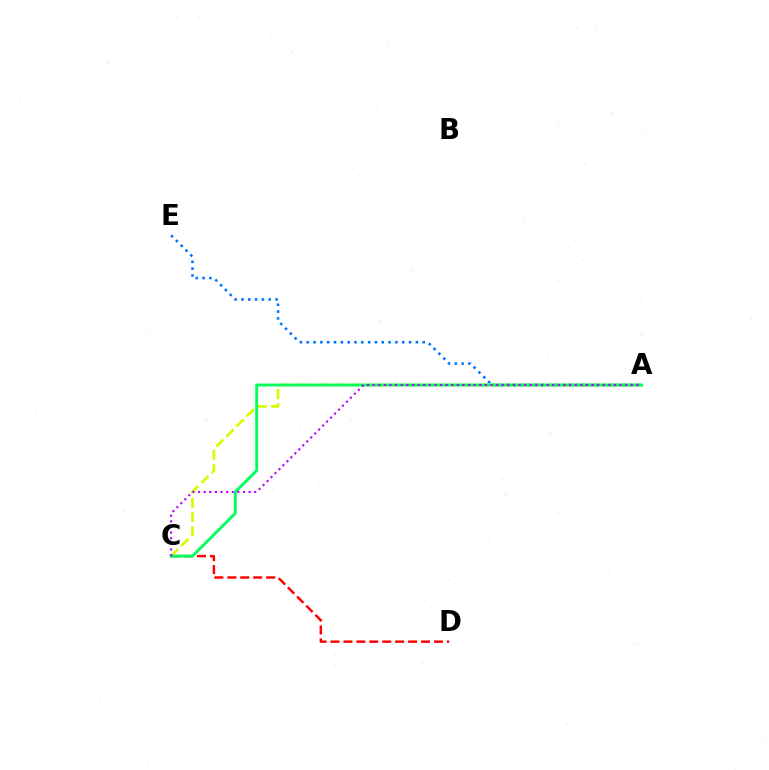{('A', 'C'): [{'color': '#d1ff00', 'line_style': 'dashed', 'thickness': 1.94}, {'color': '#00ff5c', 'line_style': 'solid', 'thickness': 2.07}, {'color': '#b900ff', 'line_style': 'dotted', 'thickness': 1.52}], ('C', 'D'): [{'color': '#ff0000', 'line_style': 'dashed', 'thickness': 1.76}], ('A', 'E'): [{'color': '#0074ff', 'line_style': 'dotted', 'thickness': 1.85}]}